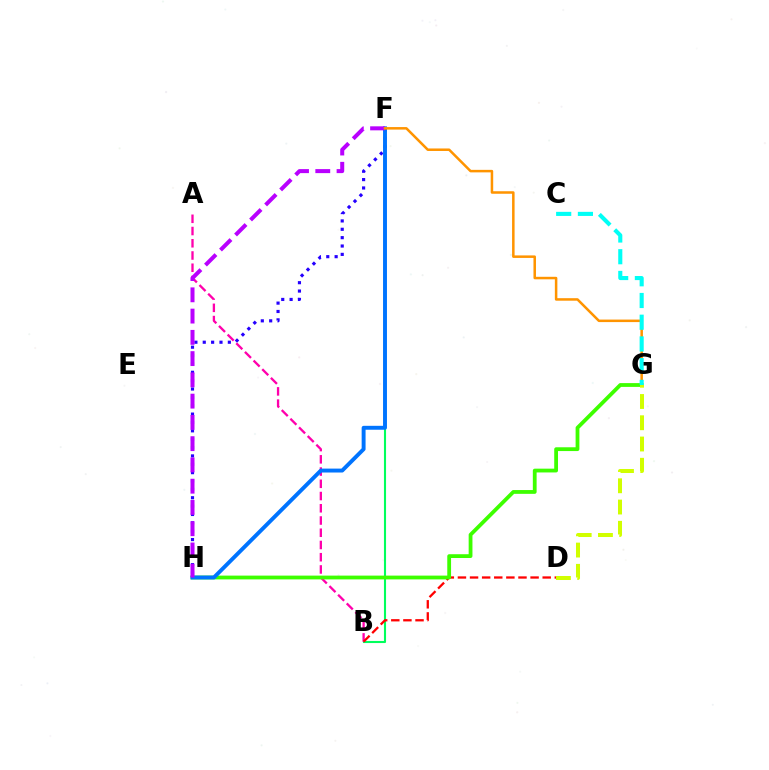{('B', 'F'): [{'color': '#00ff5c', 'line_style': 'solid', 'thickness': 1.51}], ('A', 'B'): [{'color': '#ff00ac', 'line_style': 'dashed', 'thickness': 1.66}], ('F', 'H'): [{'color': '#2500ff', 'line_style': 'dotted', 'thickness': 2.27}, {'color': '#0074ff', 'line_style': 'solid', 'thickness': 2.82}, {'color': '#b900ff', 'line_style': 'dashed', 'thickness': 2.89}], ('B', 'D'): [{'color': '#ff0000', 'line_style': 'dashed', 'thickness': 1.65}], ('G', 'H'): [{'color': '#3dff00', 'line_style': 'solid', 'thickness': 2.73}], ('F', 'G'): [{'color': '#ff9400', 'line_style': 'solid', 'thickness': 1.81}], ('D', 'G'): [{'color': '#d1ff00', 'line_style': 'dashed', 'thickness': 2.89}], ('C', 'G'): [{'color': '#00fff6', 'line_style': 'dashed', 'thickness': 2.95}]}